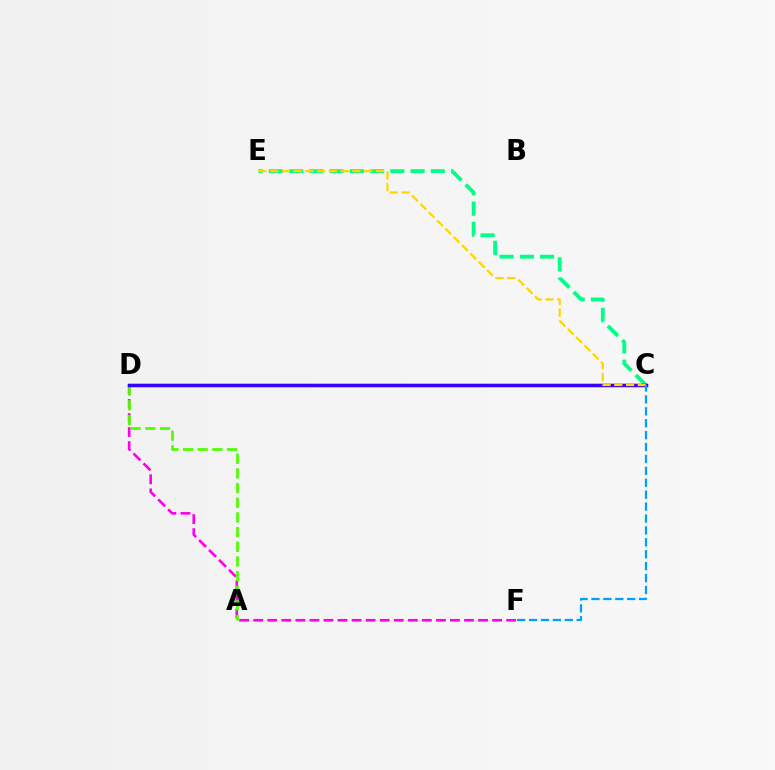{('C', 'E'): [{'color': '#00ff86', 'line_style': 'dashed', 'thickness': 2.75}, {'color': '#ffd500', 'line_style': 'dashed', 'thickness': 1.6}], ('D', 'F'): [{'color': '#ff00ed', 'line_style': 'dashed', 'thickness': 1.91}], ('C', 'D'): [{'color': '#ff0000', 'line_style': 'solid', 'thickness': 1.55}, {'color': '#3700ff', 'line_style': 'solid', 'thickness': 2.51}], ('A', 'D'): [{'color': '#4fff00', 'line_style': 'dashed', 'thickness': 1.99}], ('C', 'F'): [{'color': '#009eff', 'line_style': 'dashed', 'thickness': 1.62}]}